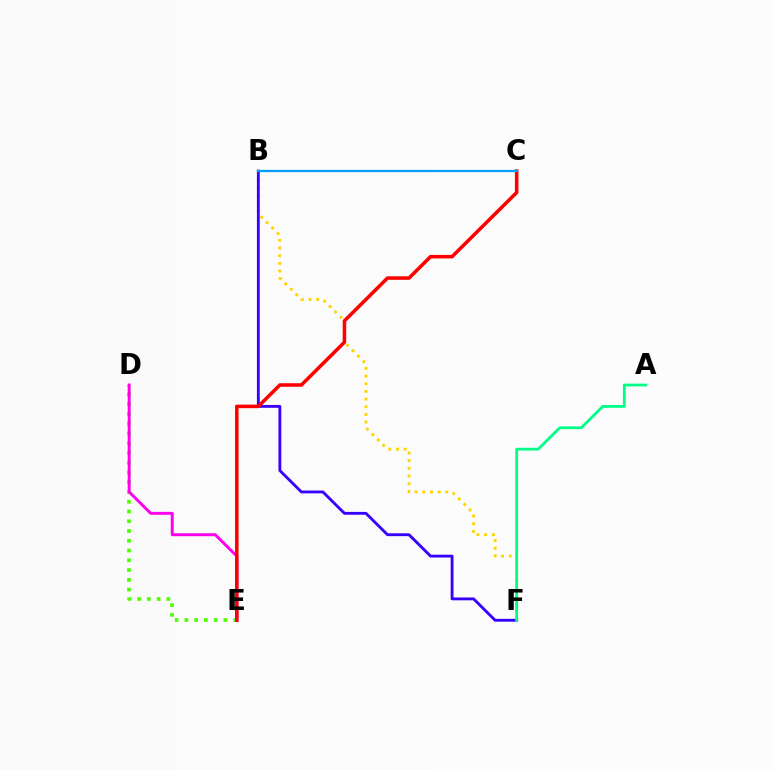{('D', 'E'): [{'color': '#4fff00', 'line_style': 'dotted', 'thickness': 2.65}, {'color': '#ff00ed', 'line_style': 'solid', 'thickness': 2.12}], ('B', 'F'): [{'color': '#ffd500', 'line_style': 'dotted', 'thickness': 2.08}, {'color': '#3700ff', 'line_style': 'solid', 'thickness': 2.05}], ('C', 'E'): [{'color': '#ff0000', 'line_style': 'solid', 'thickness': 2.55}], ('A', 'F'): [{'color': '#00ff86', 'line_style': 'solid', 'thickness': 2.02}], ('B', 'C'): [{'color': '#009eff', 'line_style': 'solid', 'thickness': 1.62}]}